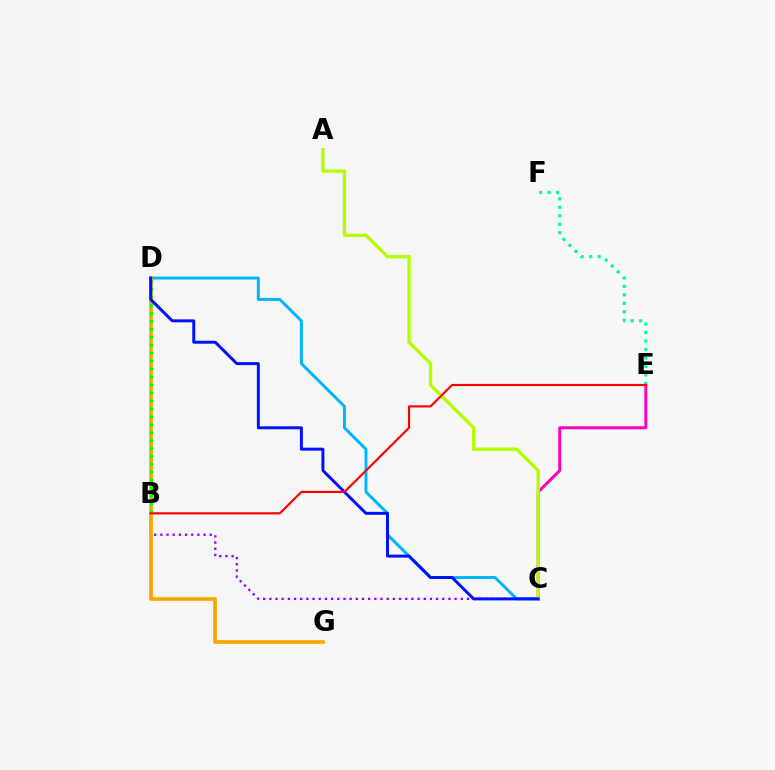{('B', 'C'): [{'color': '#9b00ff', 'line_style': 'dotted', 'thickness': 1.68}], ('C', 'D'): [{'color': '#00b5ff', 'line_style': 'solid', 'thickness': 2.12}, {'color': '#0010ff', 'line_style': 'solid', 'thickness': 2.13}], ('C', 'E'): [{'color': '#ff00bd', 'line_style': 'solid', 'thickness': 2.15}], ('A', 'C'): [{'color': '#b3ff00', 'line_style': 'solid', 'thickness': 2.43}], ('D', 'G'): [{'color': '#ffa500', 'line_style': 'solid', 'thickness': 2.64}], ('B', 'D'): [{'color': '#08ff00', 'line_style': 'dotted', 'thickness': 2.16}], ('E', 'F'): [{'color': '#00ff9d', 'line_style': 'dotted', 'thickness': 2.3}], ('B', 'E'): [{'color': '#ff0000', 'line_style': 'solid', 'thickness': 1.54}]}